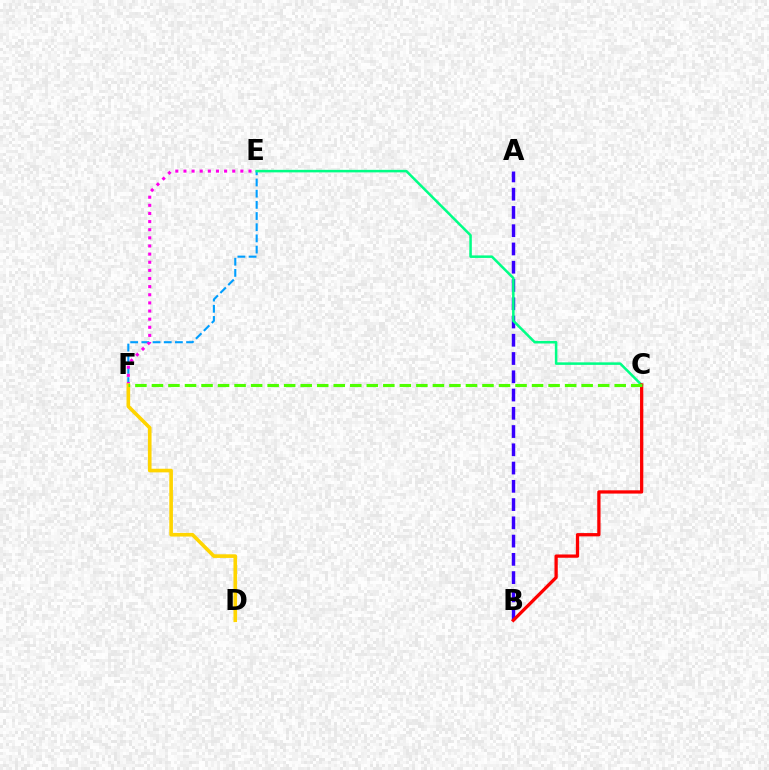{('E', 'F'): [{'color': '#009eff', 'line_style': 'dashed', 'thickness': 1.52}, {'color': '#ff00ed', 'line_style': 'dotted', 'thickness': 2.21}], ('A', 'B'): [{'color': '#3700ff', 'line_style': 'dashed', 'thickness': 2.48}], ('C', 'E'): [{'color': '#00ff86', 'line_style': 'solid', 'thickness': 1.82}], ('B', 'C'): [{'color': '#ff0000', 'line_style': 'solid', 'thickness': 2.36}], ('D', 'F'): [{'color': '#ffd500', 'line_style': 'solid', 'thickness': 2.61}], ('C', 'F'): [{'color': '#4fff00', 'line_style': 'dashed', 'thickness': 2.25}]}